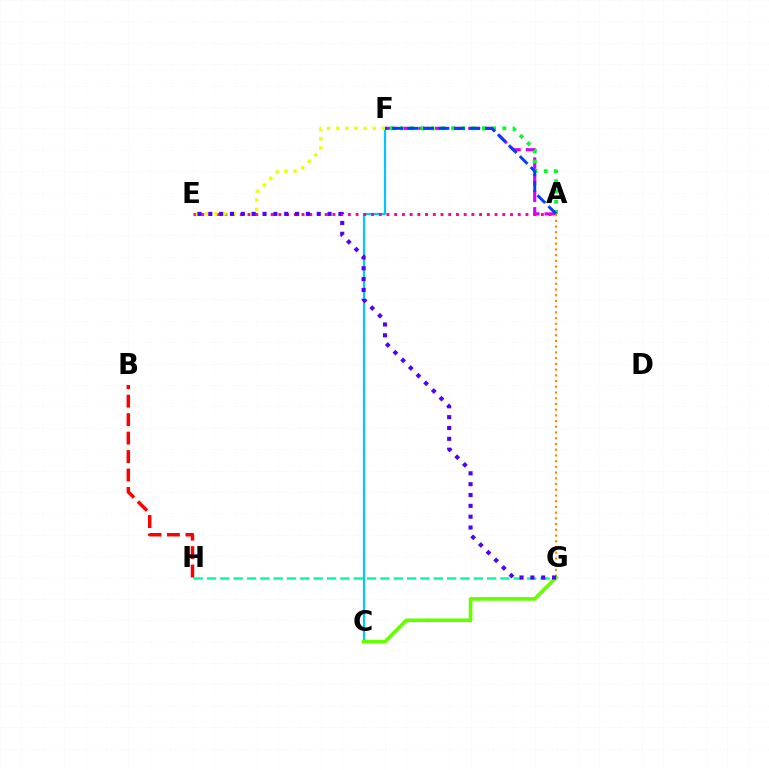{('A', 'F'): [{'color': '#d600ff', 'line_style': 'dashed', 'thickness': 2.25}, {'color': '#00ff27', 'line_style': 'dotted', 'thickness': 2.78}, {'color': '#003fff', 'line_style': 'dashed', 'thickness': 2.1}], ('G', 'H'): [{'color': '#00ffaf', 'line_style': 'dashed', 'thickness': 1.81}], ('B', 'H'): [{'color': '#ff0000', 'line_style': 'dashed', 'thickness': 2.51}], ('C', 'F'): [{'color': '#00c7ff', 'line_style': 'solid', 'thickness': 1.59}], ('A', 'E'): [{'color': '#ff00a0', 'line_style': 'dotted', 'thickness': 2.1}], ('A', 'G'): [{'color': '#ff8800', 'line_style': 'dotted', 'thickness': 1.55}], ('E', 'F'): [{'color': '#eeff00', 'line_style': 'dotted', 'thickness': 2.48}], ('C', 'G'): [{'color': '#66ff00', 'line_style': 'solid', 'thickness': 2.63}], ('E', 'G'): [{'color': '#4f00ff', 'line_style': 'dotted', 'thickness': 2.95}]}